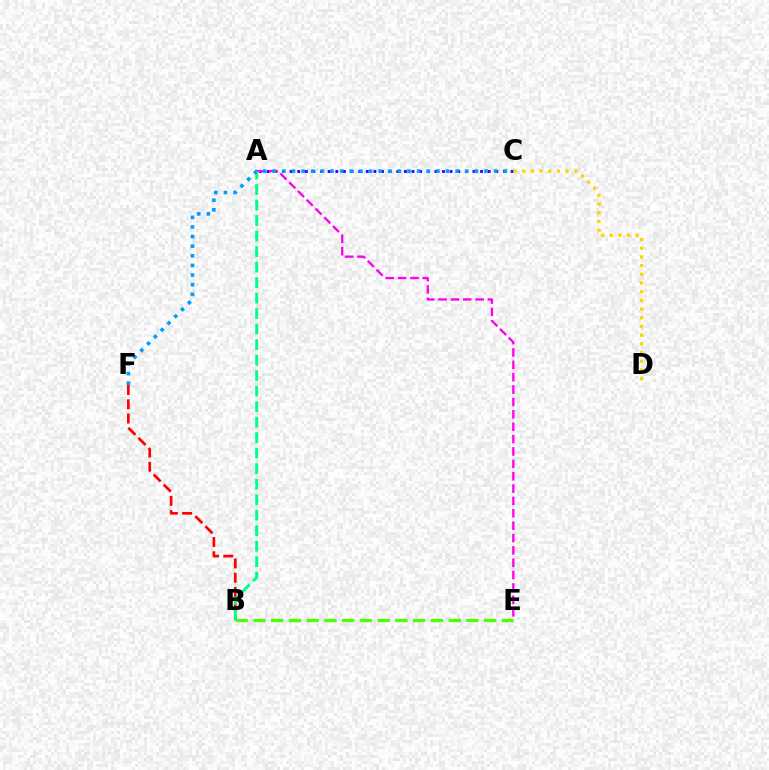{('A', 'C'): [{'color': '#3700ff', 'line_style': 'dotted', 'thickness': 2.07}], ('C', 'D'): [{'color': '#ffd500', 'line_style': 'dotted', 'thickness': 2.36}], ('B', 'F'): [{'color': '#ff0000', 'line_style': 'dashed', 'thickness': 1.94}], ('B', 'E'): [{'color': '#4fff00', 'line_style': 'dashed', 'thickness': 2.41}], ('A', 'E'): [{'color': '#ff00ed', 'line_style': 'dashed', 'thickness': 1.68}], ('A', 'B'): [{'color': '#00ff86', 'line_style': 'dashed', 'thickness': 2.11}], ('C', 'F'): [{'color': '#009eff', 'line_style': 'dotted', 'thickness': 2.61}]}